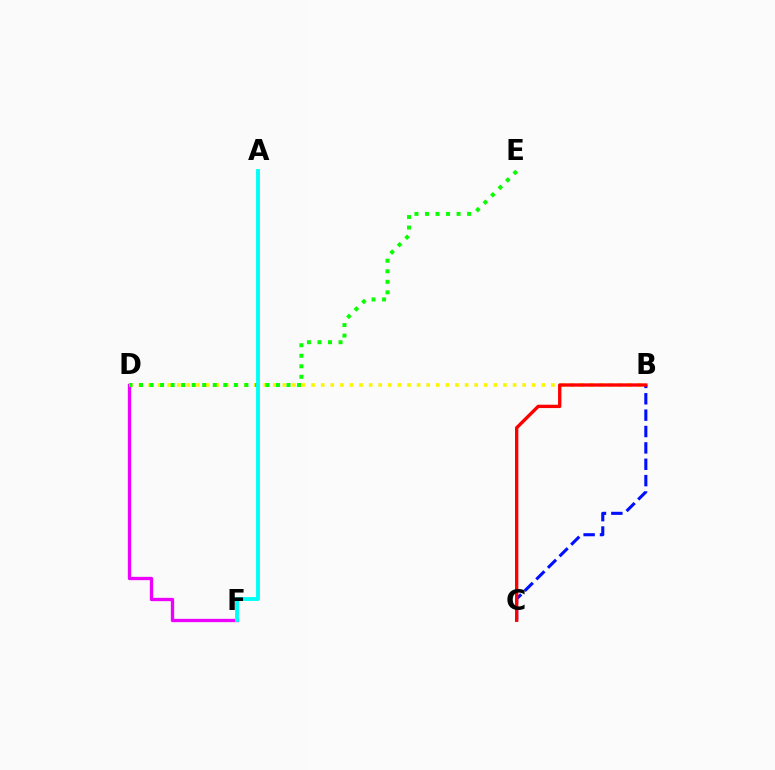{('D', 'F'): [{'color': '#ee00ff', 'line_style': 'solid', 'thickness': 2.39}], ('B', 'D'): [{'color': '#fcf500', 'line_style': 'dotted', 'thickness': 2.61}], ('D', 'E'): [{'color': '#08ff00', 'line_style': 'dotted', 'thickness': 2.86}], ('A', 'F'): [{'color': '#00fff6', 'line_style': 'solid', 'thickness': 2.79}], ('B', 'C'): [{'color': '#0010ff', 'line_style': 'dashed', 'thickness': 2.22}, {'color': '#ff0000', 'line_style': 'solid', 'thickness': 2.4}]}